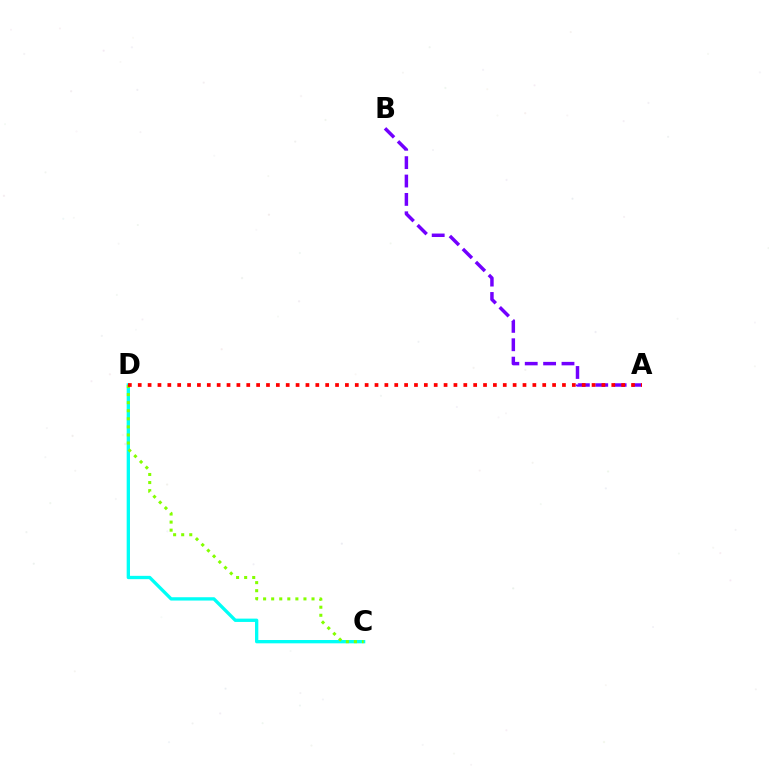{('C', 'D'): [{'color': '#00fff6', 'line_style': 'solid', 'thickness': 2.39}, {'color': '#84ff00', 'line_style': 'dotted', 'thickness': 2.19}], ('A', 'B'): [{'color': '#7200ff', 'line_style': 'dashed', 'thickness': 2.5}], ('A', 'D'): [{'color': '#ff0000', 'line_style': 'dotted', 'thickness': 2.68}]}